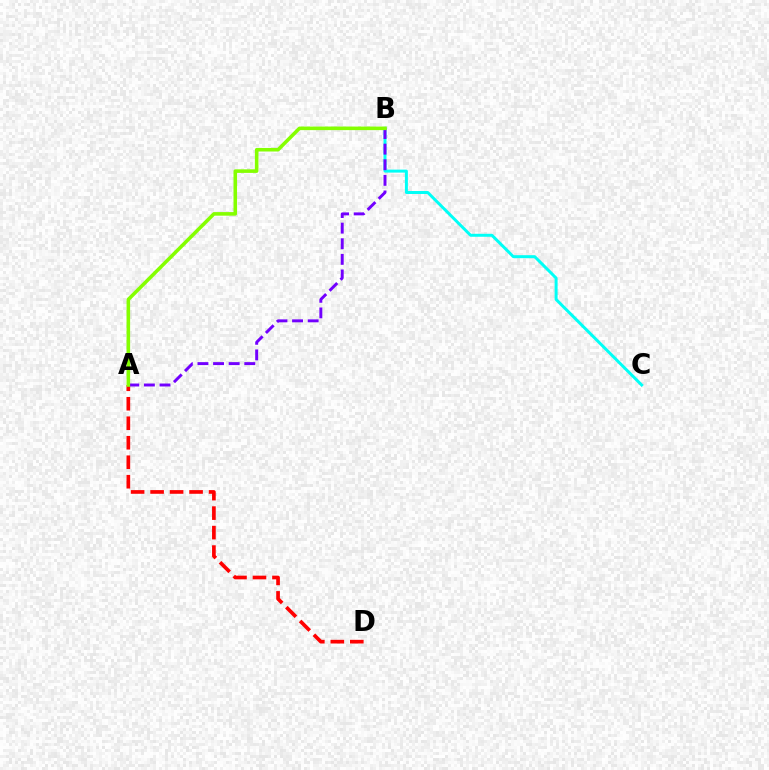{('A', 'D'): [{'color': '#ff0000', 'line_style': 'dashed', 'thickness': 2.65}], ('B', 'C'): [{'color': '#00fff6', 'line_style': 'solid', 'thickness': 2.14}], ('A', 'B'): [{'color': '#7200ff', 'line_style': 'dashed', 'thickness': 2.12}, {'color': '#84ff00', 'line_style': 'solid', 'thickness': 2.57}]}